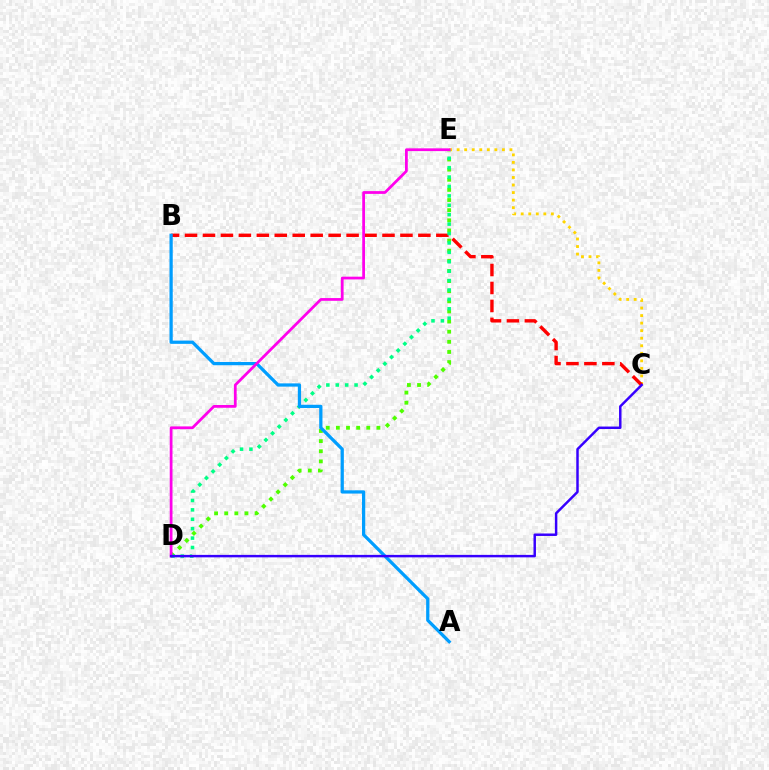{('D', 'E'): [{'color': '#4fff00', 'line_style': 'dotted', 'thickness': 2.75}, {'color': '#00ff86', 'line_style': 'dotted', 'thickness': 2.56}, {'color': '#ff00ed', 'line_style': 'solid', 'thickness': 1.98}], ('C', 'E'): [{'color': '#ffd500', 'line_style': 'dotted', 'thickness': 2.05}], ('B', 'C'): [{'color': '#ff0000', 'line_style': 'dashed', 'thickness': 2.44}], ('A', 'B'): [{'color': '#009eff', 'line_style': 'solid', 'thickness': 2.34}], ('C', 'D'): [{'color': '#3700ff', 'line_style': 'solid', 'thickness': 1.78}]}